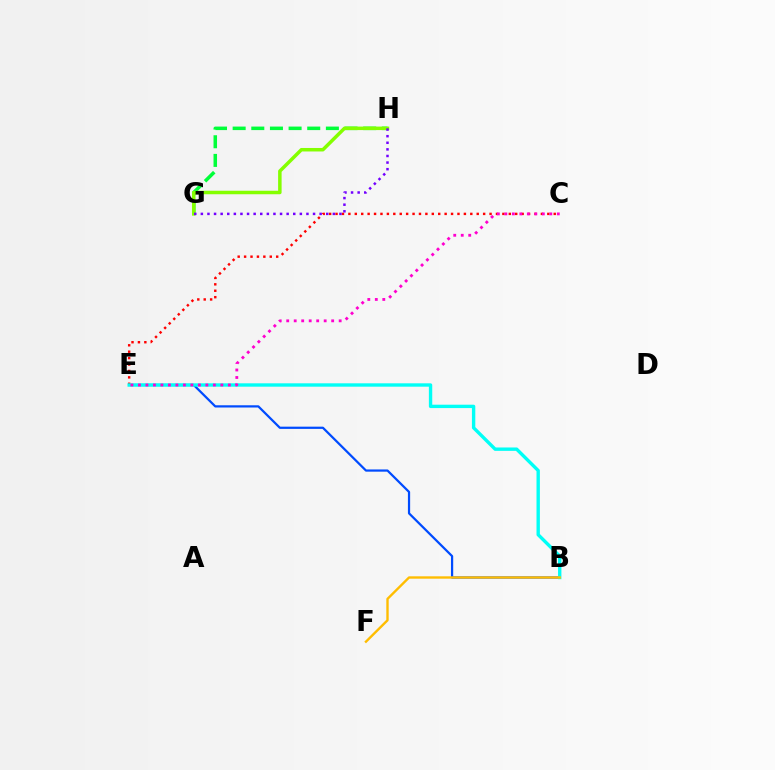{('B', 'E'): [{'color': '#004bff', 'line_style': 'solid', 'thickness': 1.6}, {'color': '#00fff6', 'line_style': 'solid', 'thickness': 2.43}], ('C', 'E'): [{'color': '#ff0000', 'line_style': 'dotted', 'thickness': 1.74}, {'color': '#ff00cf', 'line_style': 'dotted', 'thickness': 2.04}], ('G', 'H'): [{'color': '#00ff39', 'line_style': 'dashed', 'thickness': 2.53}, {'color': '#84ff00', 'line_style': 'solid', 'thickness': 2.51}, {'color': '#7200ff', 'line_style': 'dotted', 'thickness': 1.79}], ('B', 'F'): [{'color': '#ffbd00', 'line_style': 'solid', 'thickness': 1.71}]}